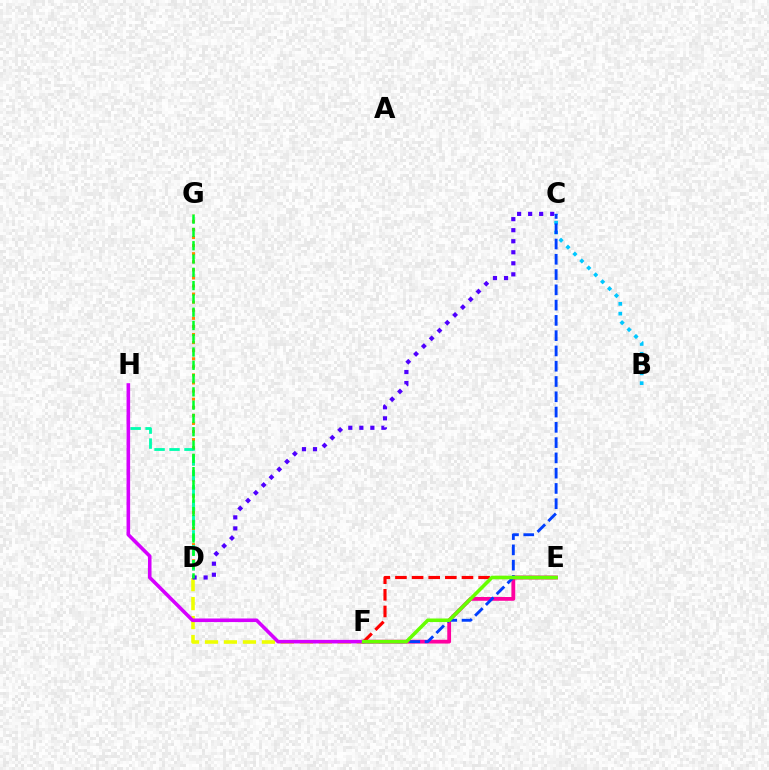{('D', 'F'): [{'color': '#eeff00', 'line_style': 'dashed', 'thickness': 2.58}], ('D', 'G'): [{'color': '#ff8800', 'line_style': 'dotted', 'thickness': 2.2}, {'color': '#00ff27', 'line_style': 'dashed', 'thickness': 1.81}], ('B', 'C'): [{'color': '#00c7ff', 'line_style': 'dotted', 'thickness': 2.66}], ('E', 'F'): [{'color': '#ff00a0', 'line_style': 'solid', 'thickness': 2.72}, {'color': '#ff0000', 'line_style': 'dashed', 'thickness': 2.26}, {'color': '#66ff00', 'line_style': 'solid', 'thickness': 2.57}], ('D', 'H'): [{'color': '#00ffaf', 'line_style': 'dashed', 'thickness': 2.03}], ('C', 'F'): [{'color': '#003fff', 'line_style': 'dashed', 'thickness': 2.08}], ('C', 'D'): [{'color': '#4f00ff', 'line_style': 'dotted', 'thickness': 3.0}], ('F', 'H'): [{'color': '#d600ff', 'line_style': 'solid', 'thickness': 2.58}]}